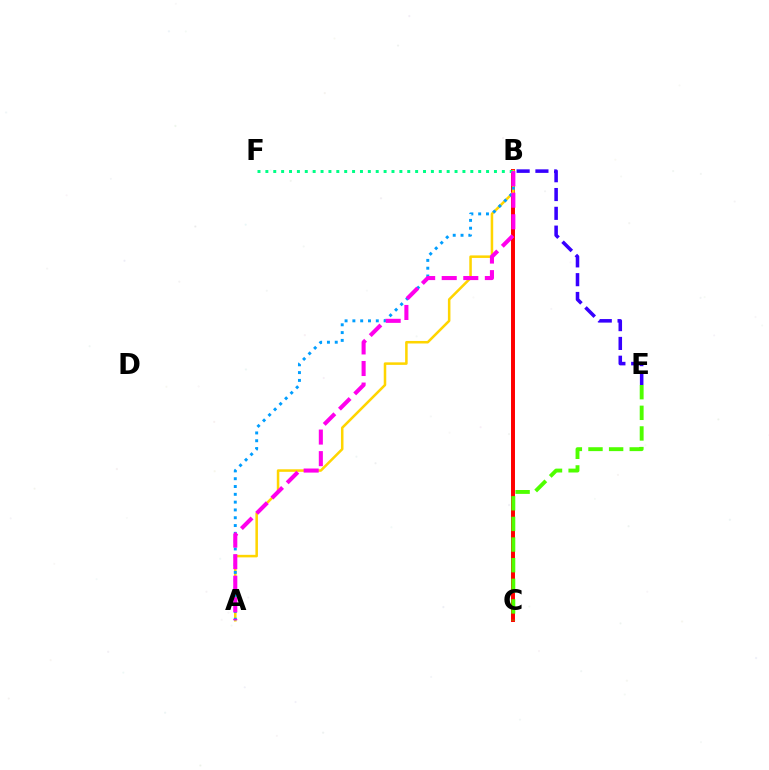{('B', 'C'): [{'color': '#ff0000', 'line_style': 'solid', 'thickness': 2.84}], ('B', 'E'): [{'color': '#3700ff', 'line_style': 'dashed', 'thickness': 2.55}], ('A', 'B'): [{'color': '#ffd500', 'line_style': 'solid', 'thickness': 1.82}, {'color': '#009eff', 'line_style': 'dotted', 'thickness': 2.12}, {'color': '#ff00ed', 'line_style': 'dashed', 'thickness': 2.93}], ('C', 'E'): [{'color': '#4fff00', 'line_style': 'dashed', 'thickness': 2.8}], ('B', 'F'): [{'color': '#00ff86', 'line_style': 'dotted', 'thickness': 2.14}]}